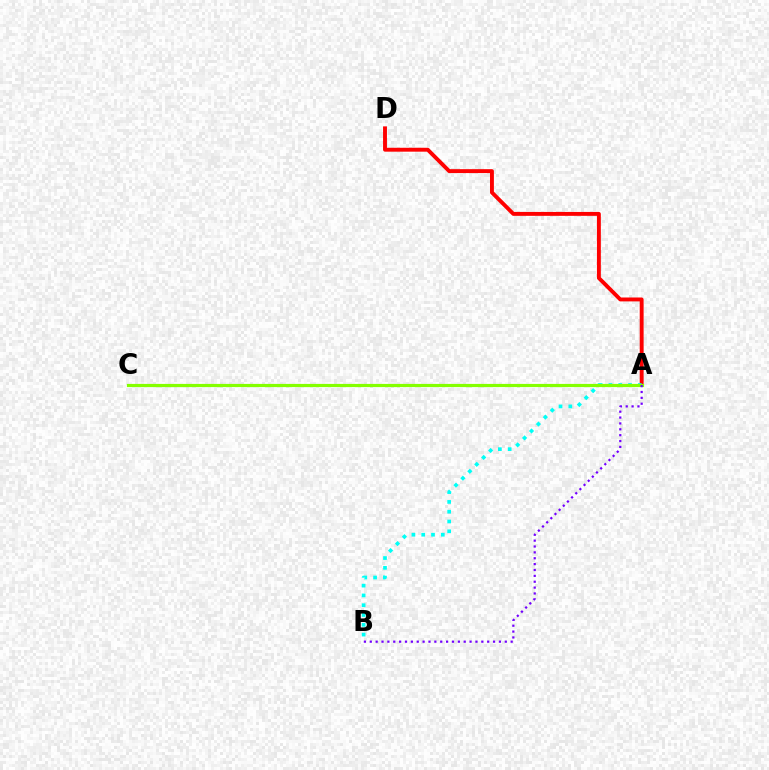{('A', 'D'): [{'color': '#ff0000', 'line_style': 'solid', 'thickness': 2.81}], ('A', 'B'): [{'color': '#00fff6', 'line_style': 'dotted', 'thickness': 2.66}, {'color': '#7200ff', 'line_style': 'dotted', 'thickness': 1.6}], ('A', 'C'): [{'color': '#84ff00', 'line_style': 'solid', 'thickness': 2.29}]}